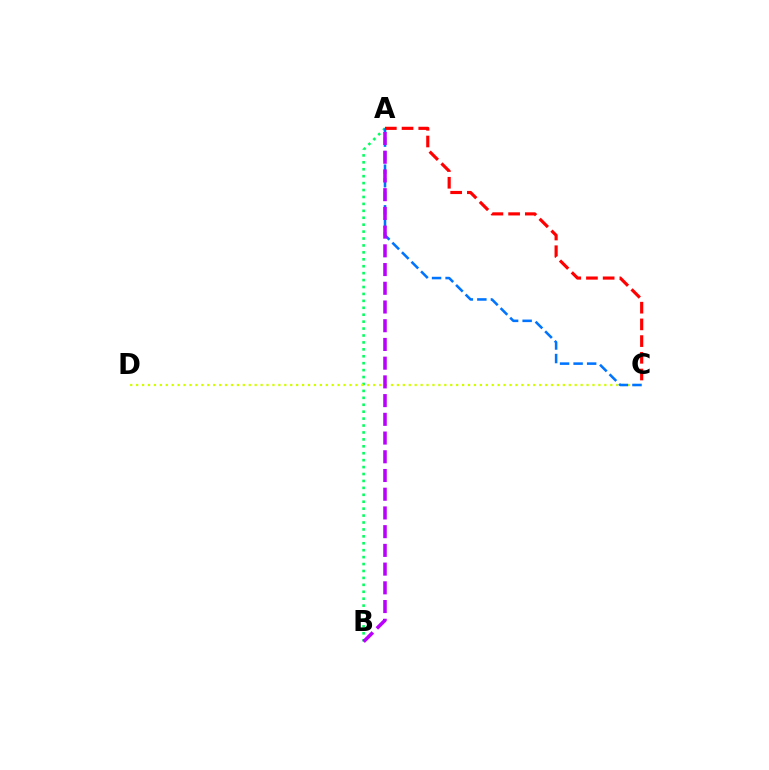{('A', 'B'): [{'color': '#00ff5c', 'line_style': 'dotted', 'thickness': 1.88}, {'color': '#b900ff', 'line_style': 'dashed', 'thickness': 2.54}], ('C', 'D'): [{'color': '#d1ff00', 'line_style': 'dotted', 'thickness': 1.61}], ('A', 'C'): [{'color': '#0074ff', 'line_style': 'dashed', 'thickness': 1.84}, {'color': '#ff0000', 'line_style': 'dashed', 'thickness': 2.27}]}